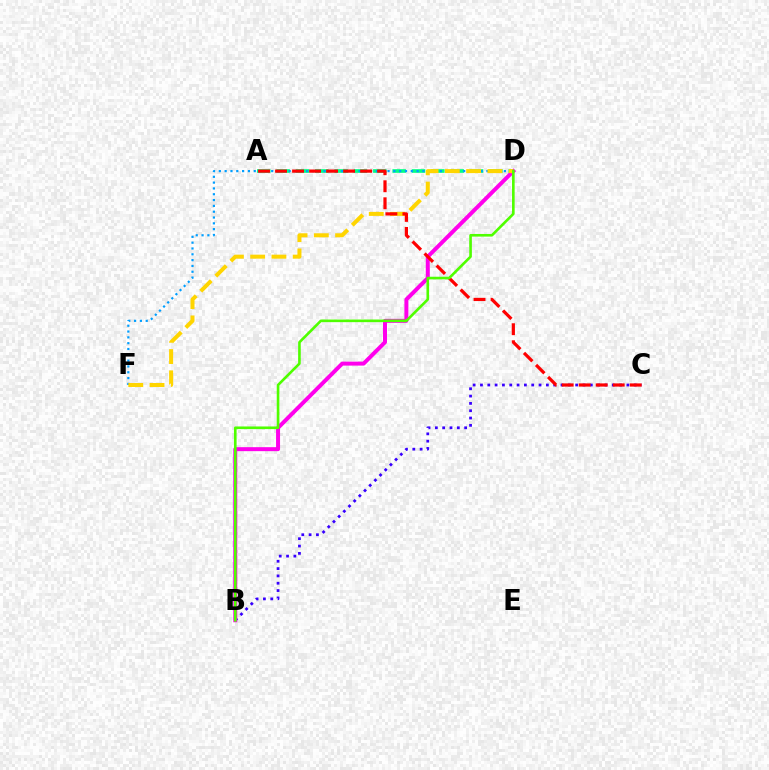{('A', 'D'): [{'color': '#00ff86', 'line_style': 'dashed', 'thickness': 2.63}], ('B', 'C'): [{'color': '#3700ff', 'line_style': 'dotted', 'thickness': 1.99}], ('B', 'D'): [{'color': '#ff00ed', 'line_style': 'solid', 'thickness': 2.87}, {'color': '#4fff00', 'line_style': 'solid', 'thickness': 1.89}], ('D', 'F'): [{'color': '#009eff', 'line_style': 'dotted', 'thickness': 1.58}, {'color': '#ffd500', 'line_style': 'dashed', 'thickness': 2.89}], ('A', 'C'): [{'color': '#ff0000', 'line_style': 'dashed', 'thickness': 2.31}]}